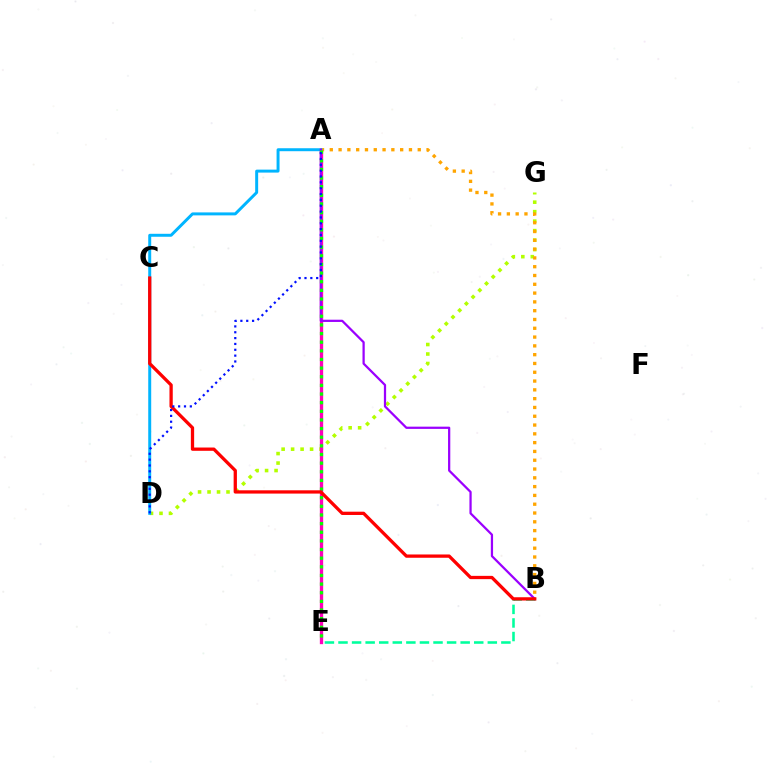{('D', 'G'): [{'color': '#b3ff00', 'line_style': 'dotted', 'thickness': 2.58}], ('A', 'E'): [{'color': '#ff00bd', 'line_style': 'solid', 'thickness': 2.39}, {'color': '#08ff00', 'line_style': 'dotted', 'thickness': 2.35}], ('B', 'E'): [{'color': '#00ff9d', 'line_style': 'dashed', 'thickness': 1.84}], ('A', 'B'): [{'color': '#ffa500', 'line_style': 'dotted', 'thickness': 2.39}, {'color': '#9b00ff', 'line_style': 'solid', 'thickness': 1.62}], ('A', 'D'): [{'color': '#00b5ff', 'line_style': 'solid', 'thickness': 2.13}, {'color': '#0010ff', 'line_style': 'dotted', 'thickness': 1.59}], ('B', 'C'): [{'color': '#ff0000', 'line_style': 'solid', 'thickness': 2.36}]}